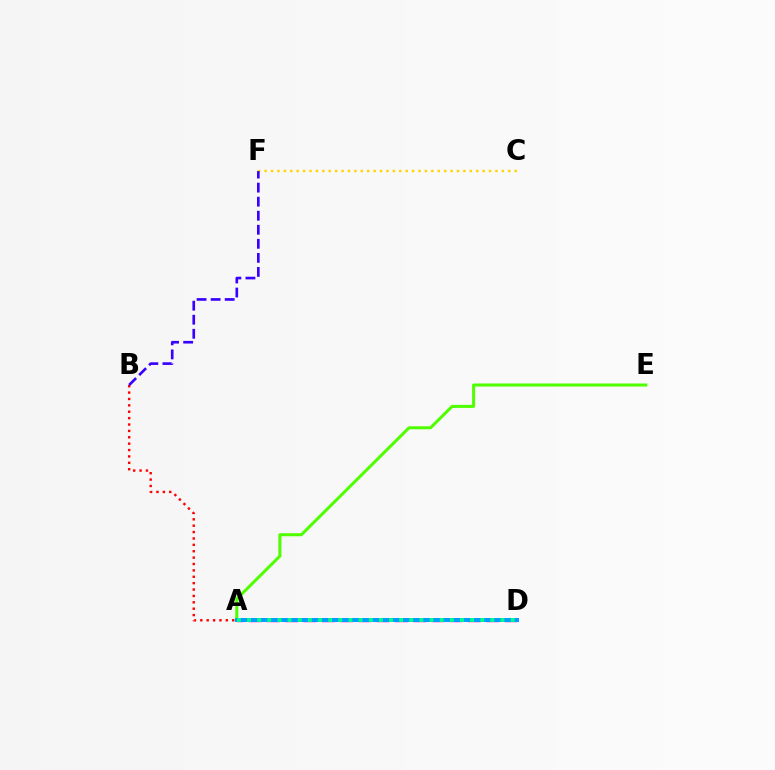{('A', 'D'): [{'color': '#ff00ed', 'line_style': 'dashed', 'thickness': 2.48}, {'color': '#009eff', 'line_style': 'solid', 'thickness': 2.86}, {'color': '#00ff86', 'line_style': 'dotted', 'thickness': 2.75}], ('A', 'B'): [{'color': '#ff0000', 'line_style': 'dotted', 'thickness': 1.73}], ('A', 'E'): [{'color': '#4fff00', 'line_style': 'solid', 'thickness': 2.18}], ('C', 'F'): [{'color': '#ffd500', 'line_style': 'dotted', 'thickness': 1.74}], ('B', 'F'): [{'color': '#3700ff', 'line_style': 'dashed', 'thickness': 1.91}]}